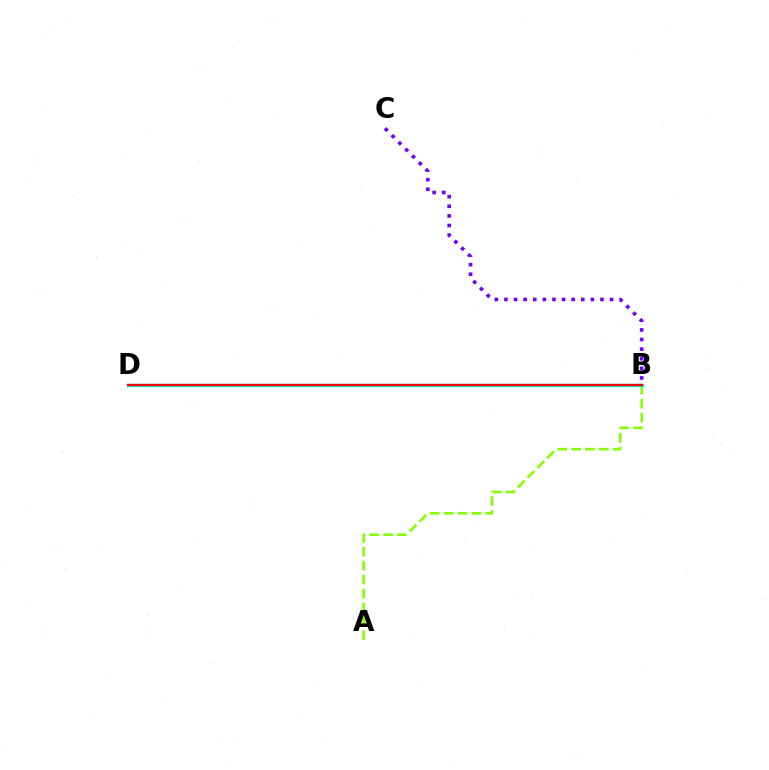{('A', 'B'): [{'color': '#84ff00', 'line_style': 'dashed', 'thickness': 1.89}], ('B', 'D'): [{'color': '#00fff6', 'line_style': 'solid', 'thickness': 2.42}, {'color': '#ff0000', 'line_style': 'solid', 'thickness': 1.69}], ('B', 'C'): [{'color': '#7200ff', 'line_style': 'dotted', 'thickness': 2.61}]}